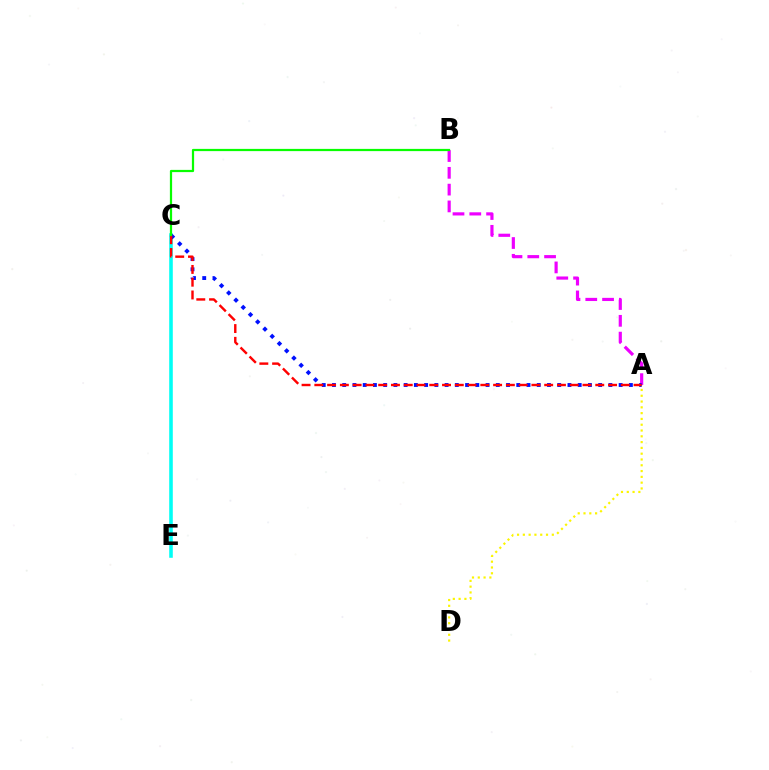{('C', 'E'): [{'color': '#00fff6', 'line_style': 'solid', 'thickness': 2.58}], ('A', 'B'): [{'color': '#ee00ff', 'line_style': 'dashed', 'thickness': 2.28}], ('A', 'D'): [{'color': '#fcf500', 'line_style': 'dotted', 'thickness': 1.57}], ('A', 'C'): [{'color': '#0010ff', 'line_style': 'dotted', 'thickness': 2.78}, {'color': '#ff0000', 'line_style': 'dashed', 'thickness': 1.73}], ('B', 'C'): [{'color': '#08ff00', 'line_style': 'solid', 'thickness': 1.6}]}